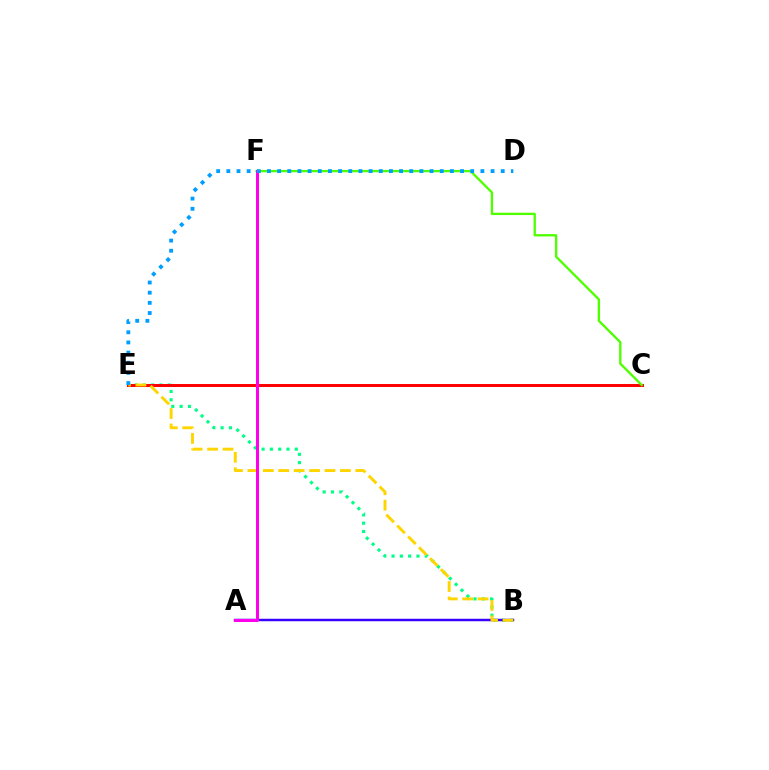{('B', 'E'): [{'color': '#00ff86', 'line_style': 'dotted', 'thickness': 2.26}, {'color': '#ffd500', 'line_style': 'dashed', 'thickness': 2.09}], ('A', 'B'): [{'color': '#3700ff', 'line_style': 'solid', 'thickness': 1.78}], ('C', 'E'): [{'color': '#ff0000', 'line_style': 'solid', 'thickness': 2.14}], ('C', 'F'): [{'color': '#4fff00', 'line_style': 'solid', 'thickness': 1.68}], ('A', 'F'): [{'color': '#ff00ed', 'line_style': 'solid', 'thickness': 2.16}], ('D', 'E'): [{'color': '#009eff', 'line_style': 'dotted', 'thickness': 2.76}]}